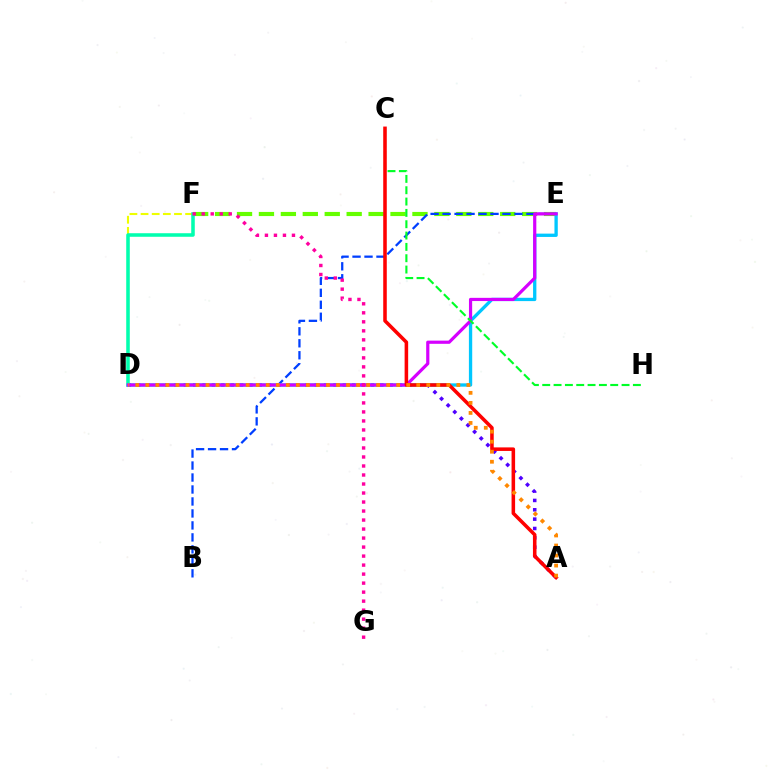{('A', 'D'): [{'color': '#4f00ff', 'line_style': 'dotted', 'thickness': 2.54}, {'color': '#ff8800', 'line_style': 'dotted', 'thickness': 2.73}], ('E', 'F'): [{'color': '#66ff00', 'line_style': 'dashed', 'thickness': 2.98}], ('D', 'F'): [{'color': '#eeff00', 'line_style': 'dashed', 'thickness': 1.51}, {'color': '#00ffaf', 'line_style': 'solid', 'thickness': 2.55}], ('B', 'E'): [{'color': '#003fff', 'line_style': 'dashed', 'thickness': 1.63}], ('D', 'E'): [{'color': '#00c7ff', 'line_style': 'solid', 'thickness': 2.39}, {'color': '#d600ff', 'line_style': 'solid', 'thickness': 2.3}], ('C', 'H'): [{'color': '#00ff27', 'line_style': 'dashed', 'thickness': 1.54}], ('A', 'C'): [{'color': '#ff0000', 'line_style': 'solid', 'thickness': 2.55}], ('F', 'G'): [{'color': '#ff00a0', 'line_style': 'dotted', 'thickness': 2.45}]}